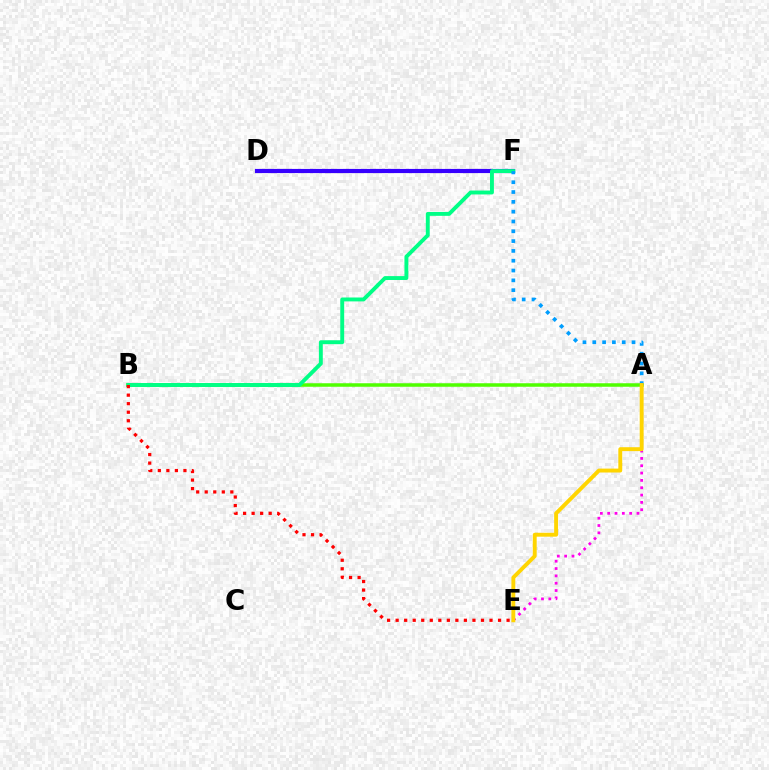{('A', 'B'): [{'color': '#4fff00', 'line_style': 'solid', 'thickness': 2.53}], ('D', 'F'): [{'color': '#3700ff', 'line_style': 'solid', 'thickness': 2.99}], ('B', 'F'): [{'color': '#00ff86', 'line_style': 'solid', 'thickness': 2.81}], ('A', 'F'): [{'color': '#009eff', 'line_style': 'dotted', 'thickness': 2.67}], ('A', 'E'): [{'color': '#ff00ed', 'line_style': 'dotted', 'thickness': 1.99}, {'color': '#ffd500', 'line_style': 'solid', 'thickness': 2.81}], ('B', 'E'): [{'color': '#ff0000', 'line_style': 'dotted', 'thickness': 2.32}]}